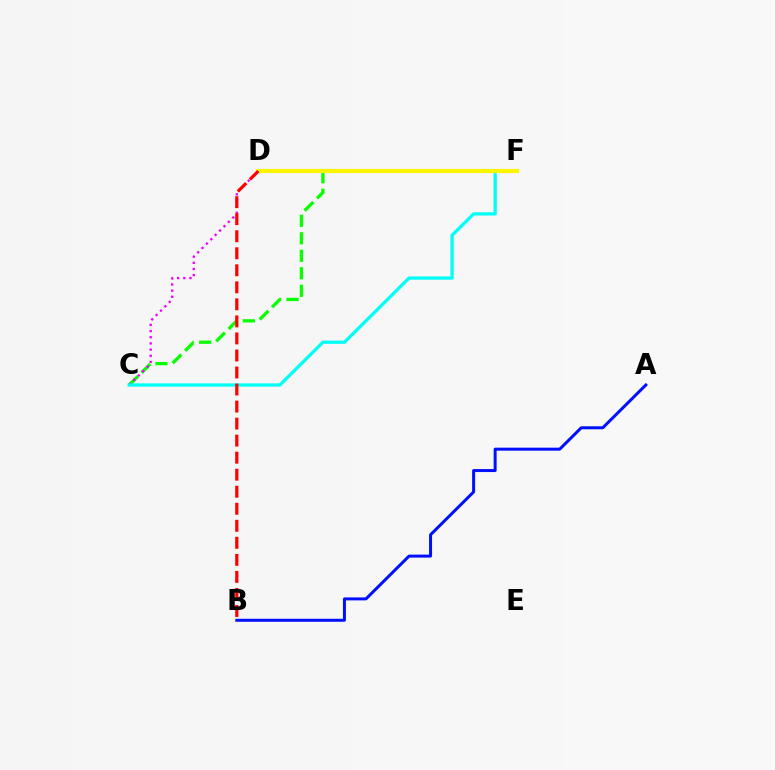{('A', 'B'): [{'color': '#0010ff', 'line_style': 'solid', 'thickness': 2.16}], ('C', 'F'): [{'color': '#08ff00', 'line_style': 'dashed', 'thickness': 2.38}, {'color': '#00fff6', 'line_style': 'solid', 'thickness': 2.36}], ('C', 'D'): [{'color': '#ee00ff', 'line_style': 'dotted', 'thickness': 1.68}], ('D', 'F'): [{'color': '#fcf500', 'line_style': 'solid', 'thickness': 2.99}], ('B', 'D'): [{'color': '#ff0000', 'line_style': 'dashed', 'thickness': 2.31}]}